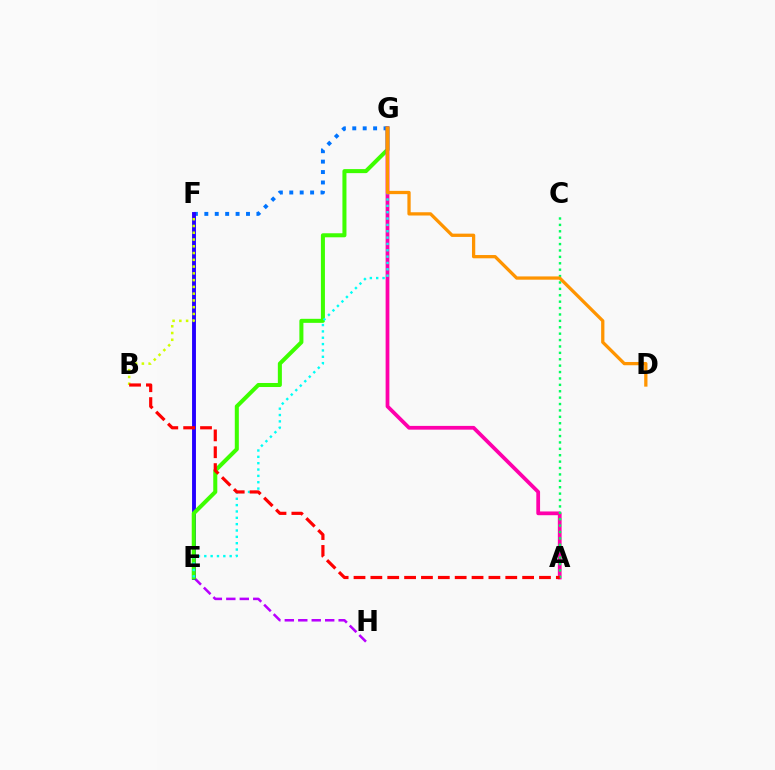{('F', 'G'): [{'color': '#0074ff', 'line_style': 'dotted', 'thickness': 2.83}], ('E', 'H'): [{'color': '#b900ff', 'line_style': 'dashed', 'thickness': 1.83}], ('E', 'F'): [{'color': '#2500ff', 'line_style': 'solid', 'thickness': 2.79}], ('B', 'F'): [{'color': '#d1ff00', 'line_style': 'dotted', 'thickness': 1.84}], ('E', 'G'): [{'color': '#3dff00', 'line_style': 'solid', 'thickness': 2.91}, {'color': '#00fff6', 'line_style': 'dotted', 'thickness': 1.72}], ('A', 'G'): [{'color': '#ff00ac', 'line_style': 'solid', 'thickness': 2.7}], ('A', 'C'): [{'color': '#00ff5c', 'line_style': 'dotted', 'thickness': 1.74}], ('D', 'G'): [{'color': '#ff9400', 'line_style': 'solid', 'thickness': 2.35}], ('A', 'B'): [{'color': '#ff0000', 'line_style': 'dashed', 'thickness': 2.29}]}